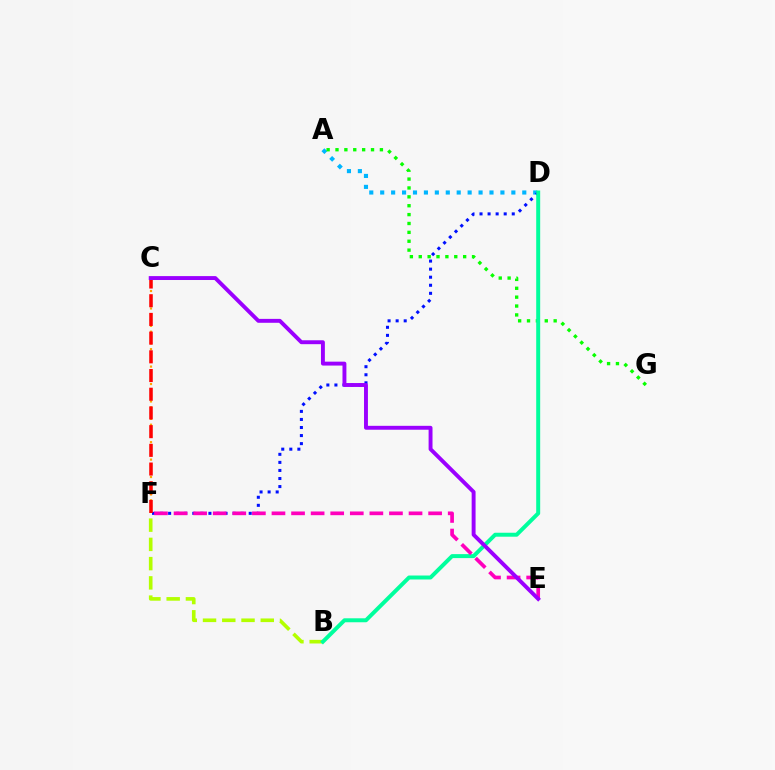{('A', 'D'): [{'color': '#00b5ff', 'line_style': 'dotted', 'thickness': 2.97}], ('B', 'F'): [{'color': '#b3ff00', 'line_style': 'dashed', 'thickness': 2.61}], ('D', 'F'): [{'color': '#0010ff', 'line_style': 'dotted', 'thickness': 2.19}], ('A', 'G'): [{'color': '#08ff00', 'line_style': 'dotted', 'thickness': 2.41}], ('B', 'D'): [{'color': '#00ff9d', 'line_style': 'solid', 'thickness': 2.86}], ('E', 'F'): [{'color': '#ff00bd', 'line_style': 'dashed', 'thickness': 2.66}], ('C', 'F'): [{'color': '#ffa500', 'line_style': 'dotted', 'thickness': 1.58}, {'color': '#ff0000', 'line_style': 'dashed', 'thickness': 2.54}], ('C', 'E'): [{'color': '#9b00ff', 'line_style': 'solid', 'thickness': 2.81}]}